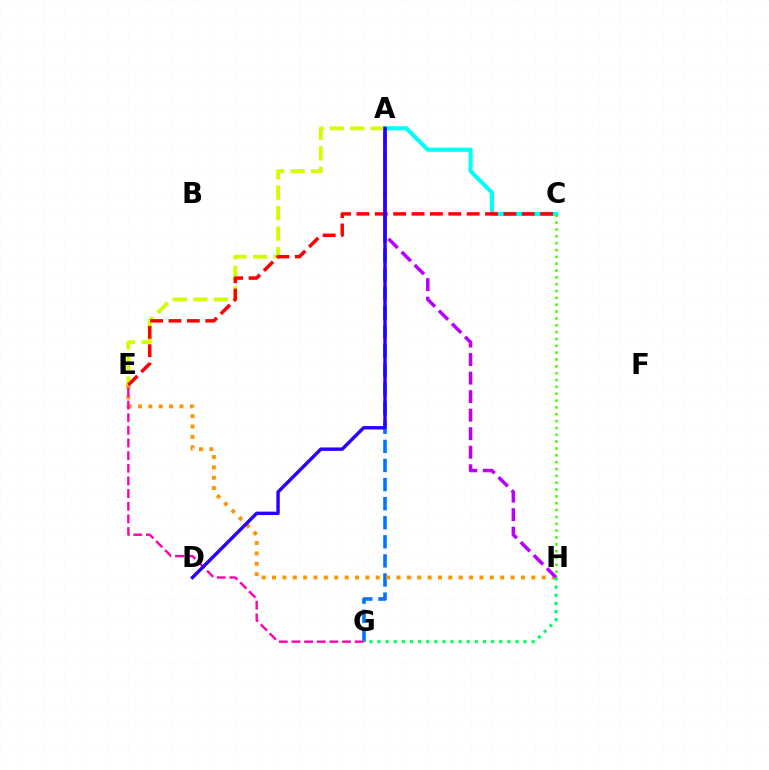{('A', 'G'): [{'color': '#0074ff', 'line_style': 'dashed', 'thickness': 2.59}], ('A', 'C'): [{'color': '#00fff6', 'line_style': 'solid', 'thickness': 2.97}], ('E', 'H'): [{'color': '#ff9400', 'line_style': 'dotted', 'thickness': 2.82}], ('A', 'H'): [{'color': '#b900ff', 'line_style': 'dashed', 'thickness': 2.52}], ('A', 'E'): [{'color': '#d1ff00', 'line_style': 'dashed', 'thickness': 2.79}], ('C', 'H'): [{'color': '#3dff00', 'line_style': 'dotted', 'thickness': 1.86}], ('E', 'G'): [{'color': '#ff00ac', 'line_style': 'dashed', 'thickness': 1.72}], ('C', 'E'): [{'color': '#ff0000', 'line_style': 'dashed', 'thickness': 2.5}], ('G', 'H'): [{'color': '#00ff5c', 'line_style': 'dotted', 'thickness': 2.2}], ('A', 'D'): [{'color': '#2500ff', 'line_style': 'solid', 'thickness': 2.46}]}